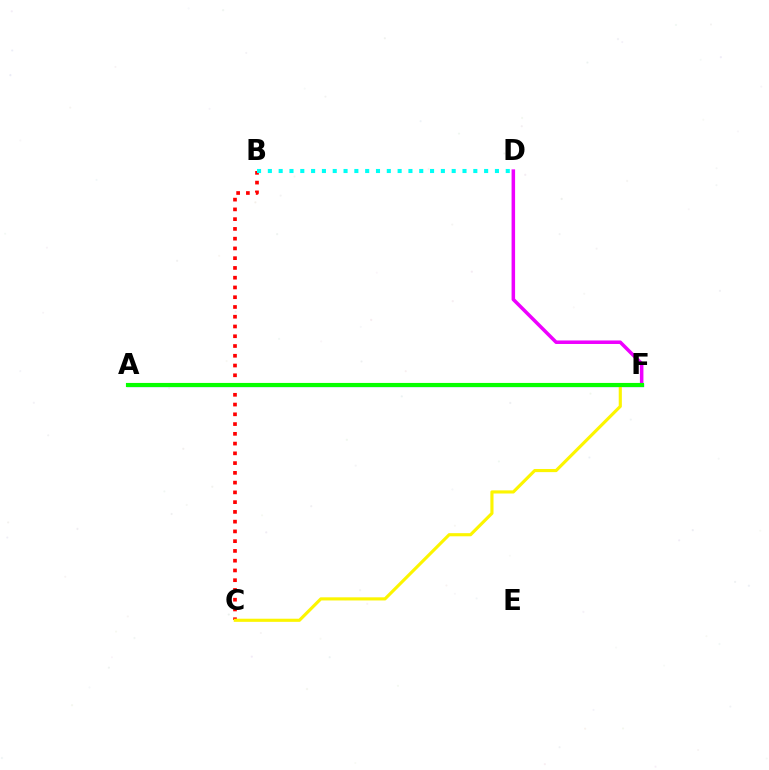{('A', 'F'): [{'color': '#0010ff', 'line_style': 'solid', 'thickness': 2.28}, {'color': '#08ff00', 'line_style': 'solid', 'thickness': 2.97}], ('B', 'C'): [{'color': '#ff0000', 'line_style': 'dotted', 'thickness': 2.65}], ('B', 'D'): [{'color': '#00fff6', 'line_style': 'dotted', 'thickness': 2.94}], ('D', 'F'): [{'color': '#ee00ff', 'line_style': 'solid', 'thickness': 2.53}], ('C', 'F'): [{'color': '#fcf500', 'line_style': 'solid', 'thickness': 2.25}]}